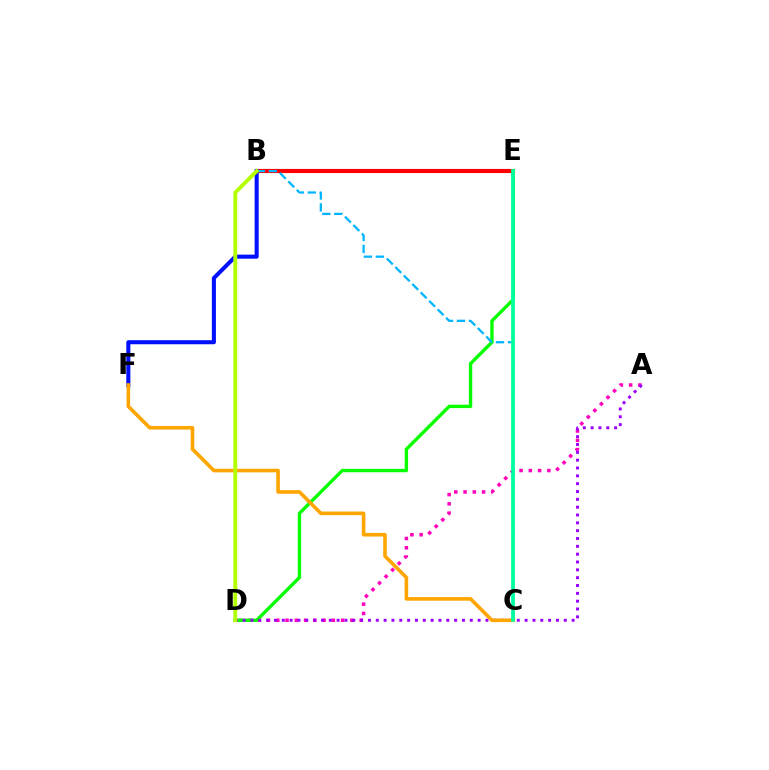{('B', 'E'): [{'color': '#ff0000', 'line_style': 'solid', 'thickness': 2.97}], ('A', 'D'): [{'color': '#ff00bd', 'line_style': 'dotted', 'thickness': 2.52}, {'color': '#9b00ff', 'line_style': 'dotted', 'thickness': 2.13}], ('B', 'F'): [{'color': '#0010ff', 'line_style': 'solid', 'thickness': 2.92}], ('D', 'E'): [{'color': '#08ff00', 'line_style': 'solid', 'thickness': 2.43}], ('B', 'C'): [{'color': '#00b5ff', 'line_style': 'dashed', 'thickness': 1.63}], ('C', 'F'): [{'color': '#ffa500', 'line_style': 'solid', 'thickness': 2.6}], ('B', 'D'): [{'color': '#b3ff00', 'line_style': 'solid', 'thickness': 2.8}], ('C', 'E'): [{'color': '#00ff9d', 'line_style': 'solid', 'thickness': 2.71}]}